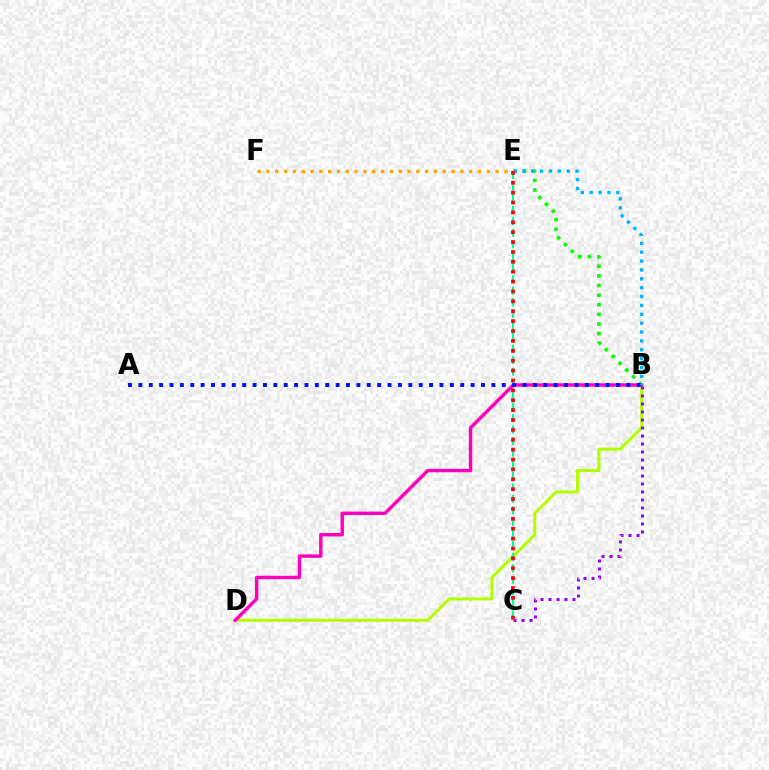{('B', 'E'): [{'color': '#08ff00', 'line_style': 'dotted', 'thickness': 2.61}, {'color': '#00b5ff', 'line_style': 'dotted', 'thickness': 2.41}], ('B', 'D'): [{'color': '#b3ff00', 'line_style': 'solid', 'thickness': 2.2}, {'color': '#ff00bd', 'line_style': 'solid', 'thickness': 2.48}], ('E', 'F'): [{'color': '#ffa500', 'line_style': 'dotted', 'thickness': 2.39}], ('B', 'C'): [{'color': '#9b00ff', 'line_style': 'dotted', 'thickness': 2.17}], ('C', 'E'): [{'color': '#00ff9d', 'line_style': 'dashed', 'thickness': 1.57}, {'color': '#ff0000', 'line_style': 'dotted', 'thickness': 2.69}], ('A', 'B'): [{'color': '#0010ff', 'line_style': 'dotted', 'thickness': 2.82}]}